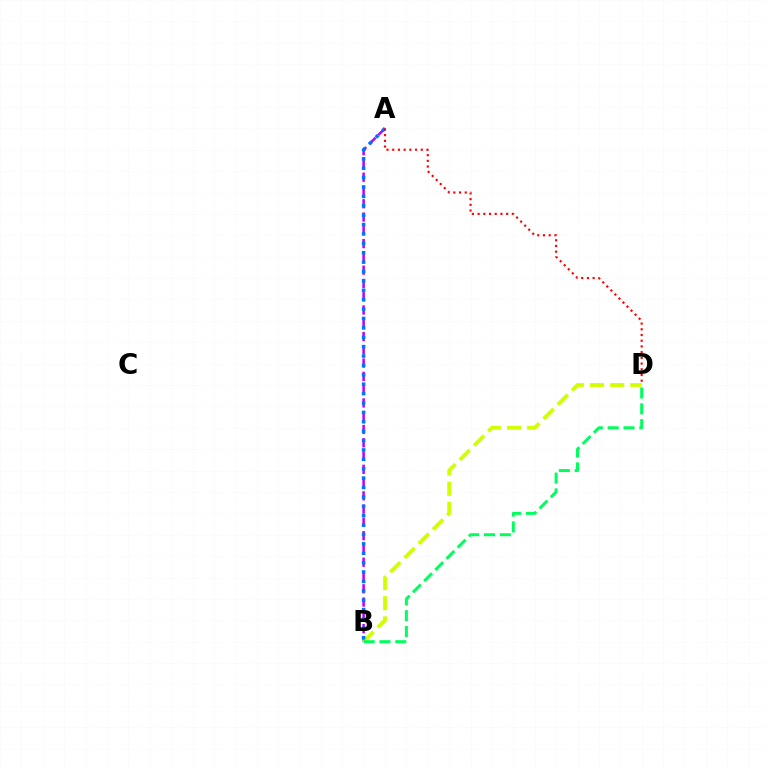{('A', 'B'): [{'color': '#b900ff', 'line_style': 'dashed', 'thickness': 1.8}, {'color': '#0074ff', 'line_style': 'dotted', 'thickness': 2.55}], ('B', 'D'): [{'color': '#d1ff00', 'line_style': 'dashed', 'thickness': 2.74}, {'color': '#00ff5c', 'line_style': 'dashed', 'thickness': 2.15}], ('A', 'D'): [{'color': '#ff0000', 'line_style': 'dotted', 'thickness': 1.55}]}